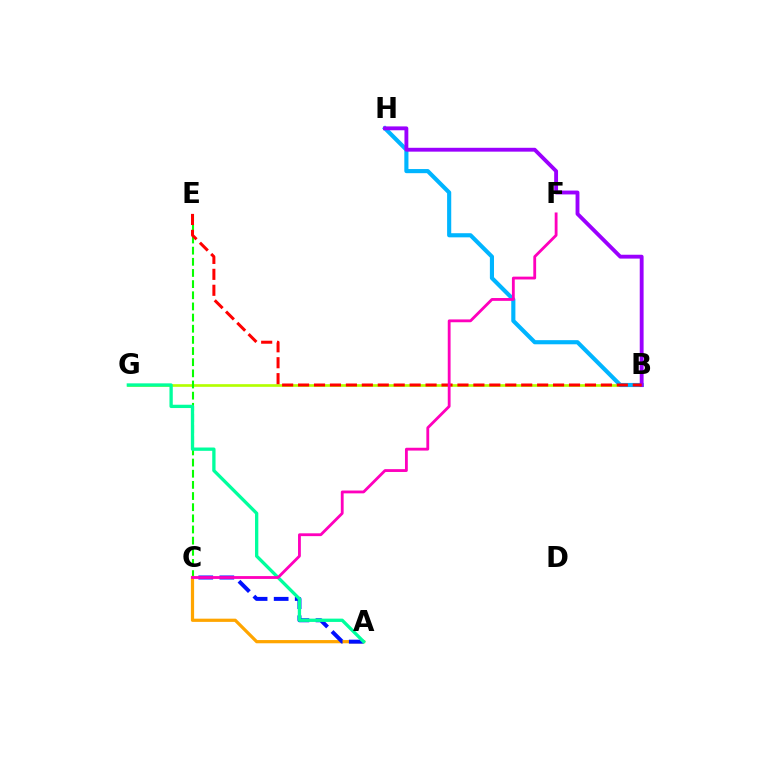{('B', 'G'): [{'color': '#b3ff00', 'line_style': 'solid', 'thickness': 1.92}], ('B', 'H'): [{'color': '#00b5ff', 'line_style': 'solid', 'thickness': 2.97}, {'color': '#9b00ff', 'line_style': 'solid', 'thickness': 2.78}], ('C', 'E'): [{'color': '#08ff00', 'line_style': 'dashed', 'thickness': 1.52}], ('A', 'C'): [{'color': '#ffa500', 'line_style': 'solid', 'thickness': 2.32}, {'color': '#0010ff', 'line_style': 'dashed', 'thickness': 2.86}], ('B', 'E'): [{'color': '#ff0000', 'line_style': 'dashed', 'thickness': 2.17}], ('A', 'G'): [{'color': '#00ff9d', 'line_style': 'solid', 'thickness': 2.38}], ('C', 'F'): [{'color': '#ff00bd', 'line_style': 'solid', 'thickness': 2.03}]}